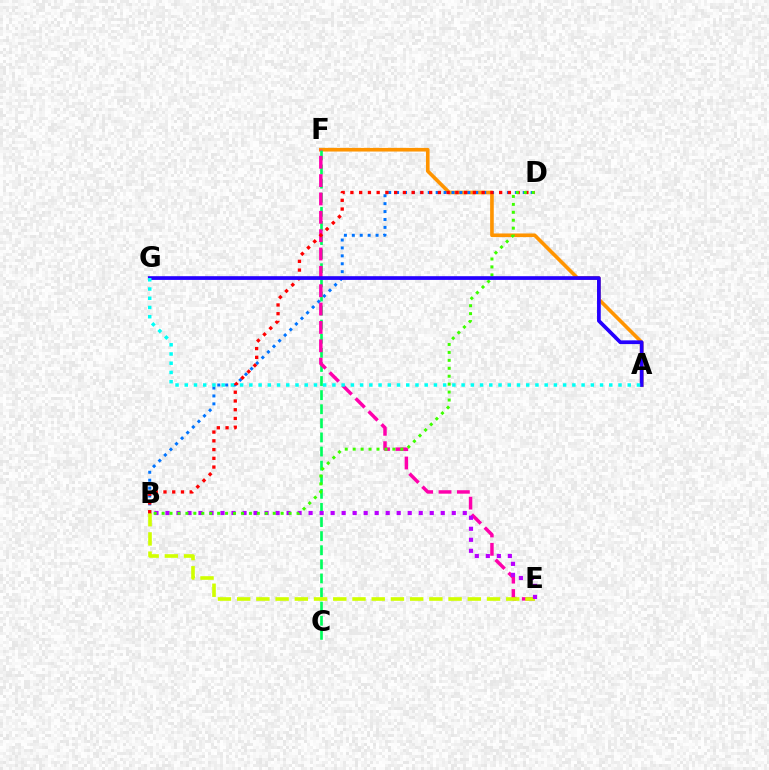{('A', 'F'): [{'color': '#ff9400', 'line_style': 'solid', 'thickness': 2.62}], ('B', 'D'): [{'color': '#0074ff', 'line_style': 'dotted', 'thickness': 2.15}, {'color': '#ff0000', 'line_style': 'dotted', 'thickness': 2.38}, {'color': '#3dff00', 'line_style': 'dotted', 'thickness': 2.16}], ('C', 'F'): [{'color': '#00ff5c', 'line_style': 'dashed', 'thickness': 1.92}], ('E', 'F'): [{'color': '#ff00ac', 'line_style': 'dashed', 'thickness': 2.49}], ('B', 'E'): [{'color': '#d1ff00', 'line_style': 'dashed', 'thickness': 2.61}, {'color': '#b900ff', 'line_style': 'dotted', 'thickness': 2.99}], ('A', 'G'): [{'color': '#2500ff', 'line_style': 'solid', 'thickness': 2.68}, {'color': '#00fff6', 'line_style': 'dotted', 'thickness': 2.51}]}